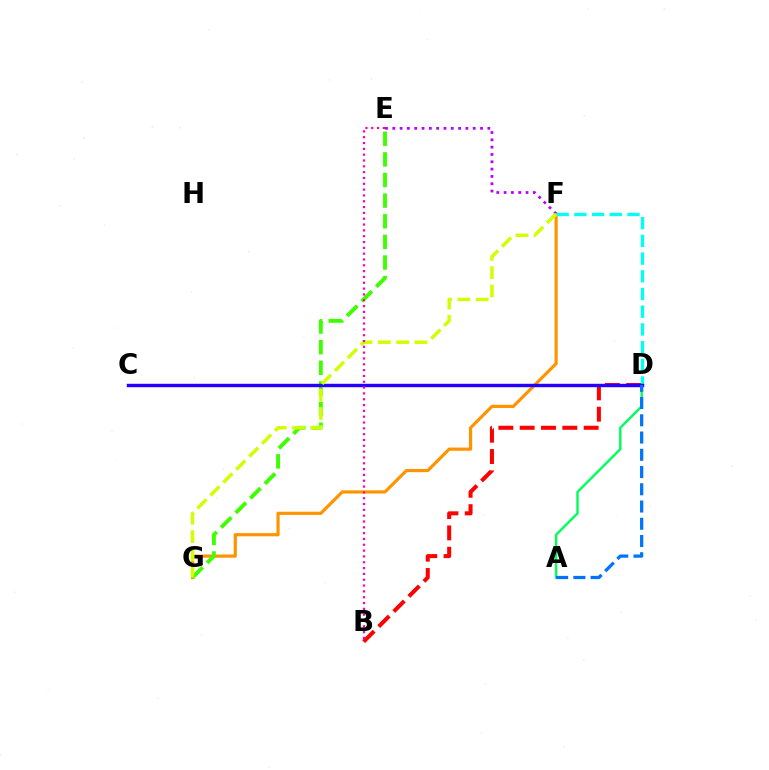{('F', 'G'): [{'color': '#ff9400', 'line_style': 'solid', 'thickness': 2.3}, {'color': '#d1ff00', 'line_style': 'dashed', 'thickness': 2.49}], ('A', 'D'): [{'color': '#00ff5c', 'line_style': 'solid', 'thickness': 1.73}, {'color': '#0074ff', 'line_style': 'dashed', 'thickness': 2.34}], ('E', 'G'): [{'color': '#3dff00', 'line_style': 'dashed', 'thickness': 2.8}], ('B', 'D'): [{'color': '#ff0000', 'line_style': 'dashed', 'thickness': 2.9}], ('E', 'F'): [{'color': '#b900ff', 'line_style': 'dotted', 'thickness': 1.99}], ('D', 'F'): [{'color': '#00fff6', 'line_style': 'dashed', 'thickness': 2.4}], ('C', 'D'): [{'color': '#2500ff', 'line_style': 'solid', 'thickness': 2.45}], ('B', 'E'): [{'color': '#ff00ac', 'line_style': 'dotted', 'thickness': 1.58}]}